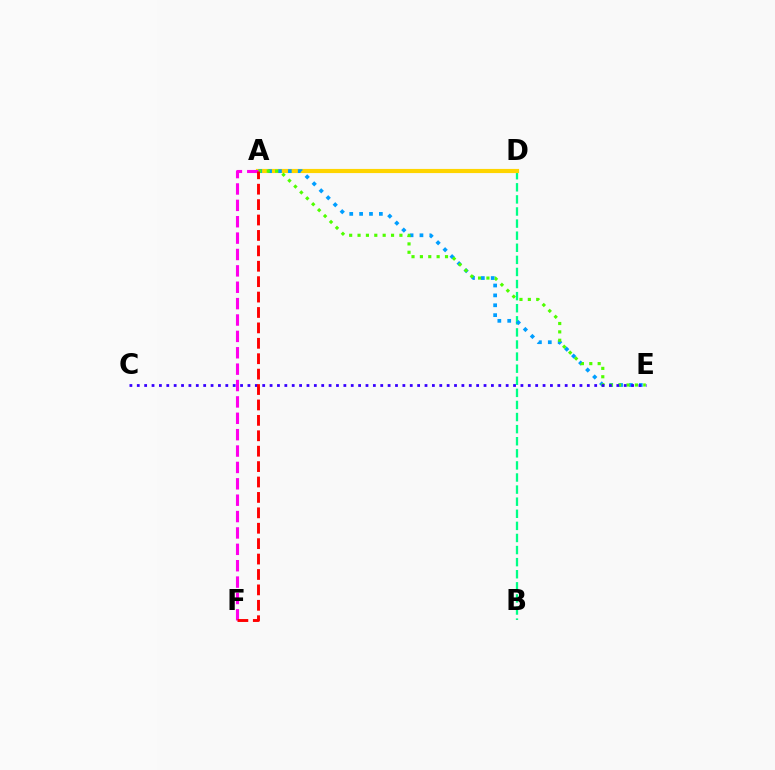{('B', 'D'): [{'color': '#00ff86', 'line_style': 'dashed', 'thickness': 1.64}], ('A', 'D'): [{'color': '#ffd500', 'line_style': 'solid', 'thickness': 2.99}], ('A', 'E'): [{'color': '#009eff', 'line_style': 'dotted', 'thickness': 2.68}, {'color': '#4fff00', 'line_style': 'dotted', 'thickness': 2.27}], ('A', 'F'): [{'color': '#ff00ed', 'line_style': 'dashed', 'thickness': 2.23}, {'color': '#ff0000', 'line_style': 'dashed', 'thickness': 2.09}], ('C', 'E'): [{'color': '#3700ff', 'line_style': 'dotted', 'thickness': 2.0}]}